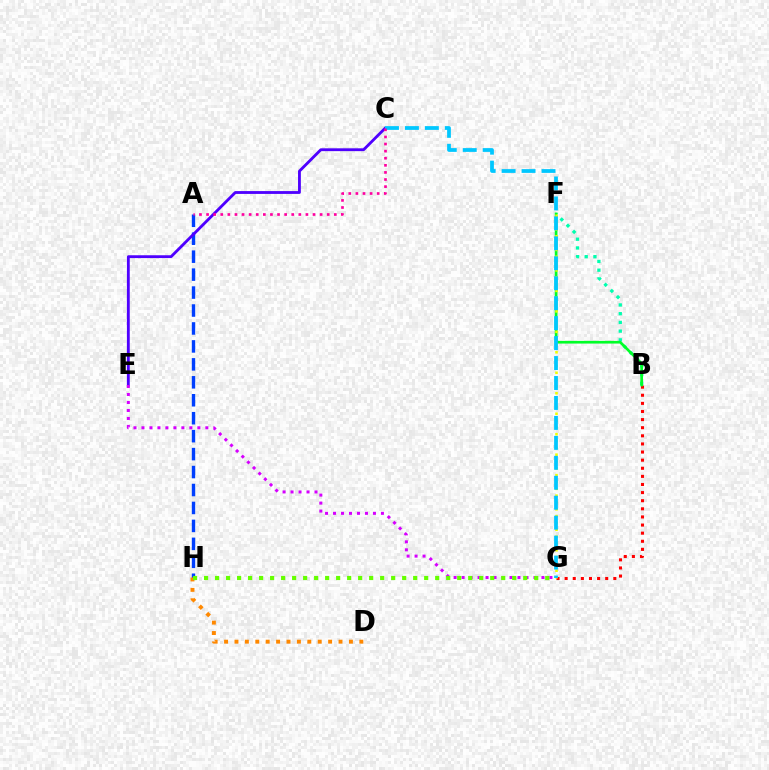{('A', 'H'): [{'color': '#003fff', 'line_style': 'dashed', 'thickness': 2.44}], ('C', 'E'): [{'color': '#4f00ff', 'line_style': 'solid', 'thickness': 2.04}], ('B', 'F'): [{'color': '#00ffaf', 'line_style': 'dotted', 'thickness': 2.37}, {'color': '#00ff27', 'line_style': 'solid', 'thickness': 1.93}], ('B', 'G'): [{'color': '#ff0000', 'line_style': 'dotted', 'thickness': 2.2}], ('E', 'G'): [{'color': '#d600ff', 'line_style': 'dotted', 'thickness': 2.17}], ('F', 'G'): [{'color': '#eeff00', 'line_style': 'dotted', 'thickness': 1.85}], ('D', 'H'): [{'color': '#ff8800', 'line_style': 'dotted', 'thickness': 2.83}], ('C', 'G'): [{'color': '#00c7ff', 'line_style': 'dashed', 'thickness': 2.71}], ('A', 'C'): [{'color': '#ff00a0', 'line_style': 'dotted', 'thickness': 1.93}], ('G', 'H'): [{'color': '#66ff00', 'line_style': 'dotted', 'thickness': 2.99}]}